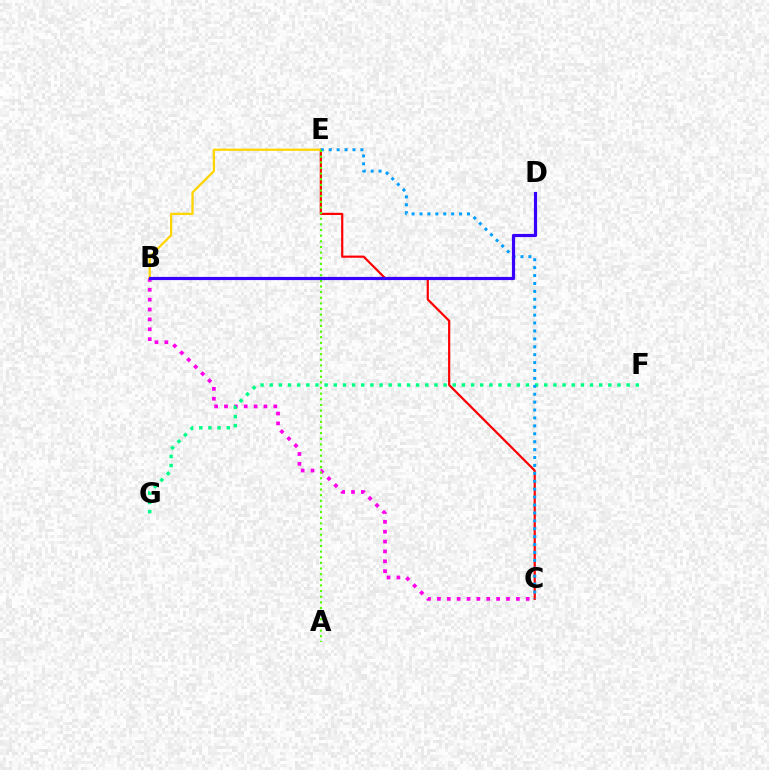{('B', 'C'): [{'color': '#ff00ed', 'line_style': 'dotted', 'thickness': 2.68}], ('F', 'G'): [{'color': '#00ff86', 'line_style': 'dotted', 'thickness': 2.49}], ('C', 'E'): [{'color': '#ff0000', 'line_style': 'solid', 'thickness': 1.58}, {'color': '#009eff', 'line_style': 'dotted', 'thickness': 2.15}], ('B', 'E'): [{'color': '#ffd500', 'line_style': 'solid', 'thickness': 1.64}], ('A', 'E'): [{'color': '#4fff00', 'line_style': 'dotted', 'thickness': 1.53}], ('B', 'D'): [{'color': '#3700ff', 'line_style': 'solid', 'thickness': 2.28}]}